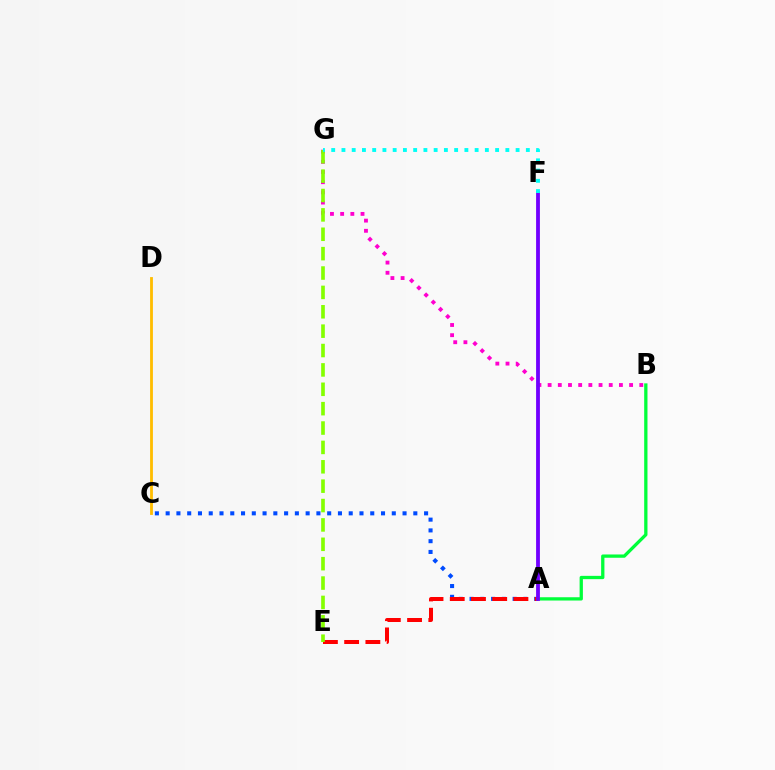{('C', 'D'): [{'color': '#ffbd00', 'line_style': 'solid', 'thickness': 2.03}], ('A', 'C'): [{'color': '#004bff', 'line_style': 'dotted', 'thickness': 2.93}], ('A', 'E'): [{'color': '#ff0000', 'line_style': 'dashed', 'thickness': 2.88}], ('A', 'B'): [{'color': '#00ff39', 'line_style': 'solid', 'thickness': 2.37}], ('B', 'G'): [{'color': '#ff00cf', 'line_style': 'dotted', 'thickness': 2.77}], ('A', 'F'): [{'color': '#7200ff', 'line_style': 'solid', 'thickness': 2.74}], ('E', 'G'): [{'color': '#84ff00', 'line_style': 'dashed', 'thickness': 2.63}], ('F', 'G'): [{'color': '#00fff6', 'line_style': 'dotted', 'thickness': 2.78}]}